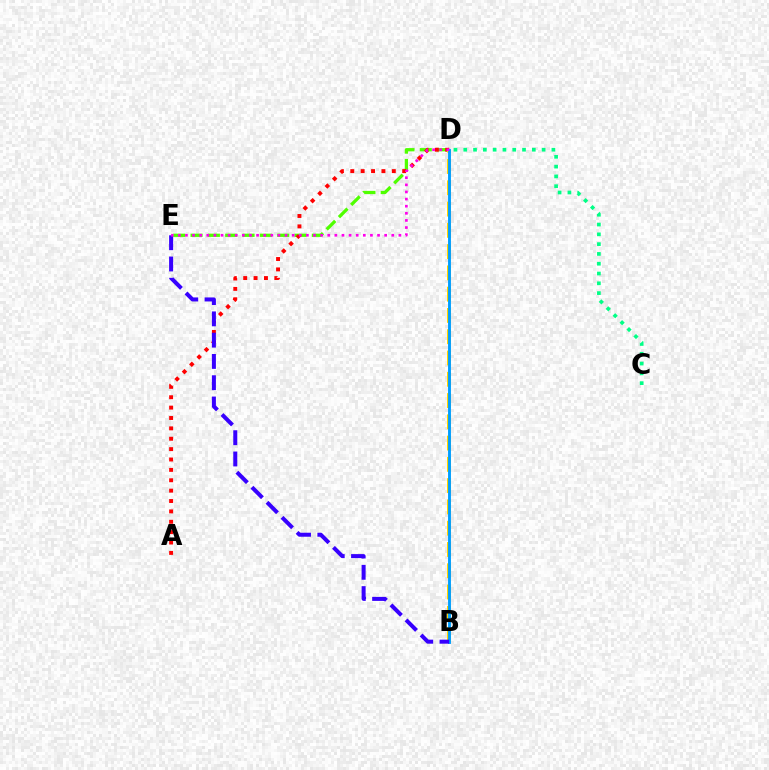{('D', 'E'): [{'color': '#4fff00', 'line_style': 'dashed', 'thickness': 2.35}, {'color': '#ff00ed', 'line_style': 'dotted', 'thickness': 1.93}], ('A', 'D'): [{'color': '#ff0000', 'line_style': 'dotted', 'thickness': 2.82}], ('B', 'D'): [{'color': '#ffd500', 'line_style': 'dashed', 'thickness': 2.89}, {'color': '#009eff', 'line_style': 'solid', 'thickness': 2.08}], ('B', 'E'): [{'color': '#3700ff', 'line_style': 'dashed', 'thickness': 2.89}], ('C', 'D'): [{'color': '#00ff86', 'line_style': 'dotted', 'thickness': 2.66}]}